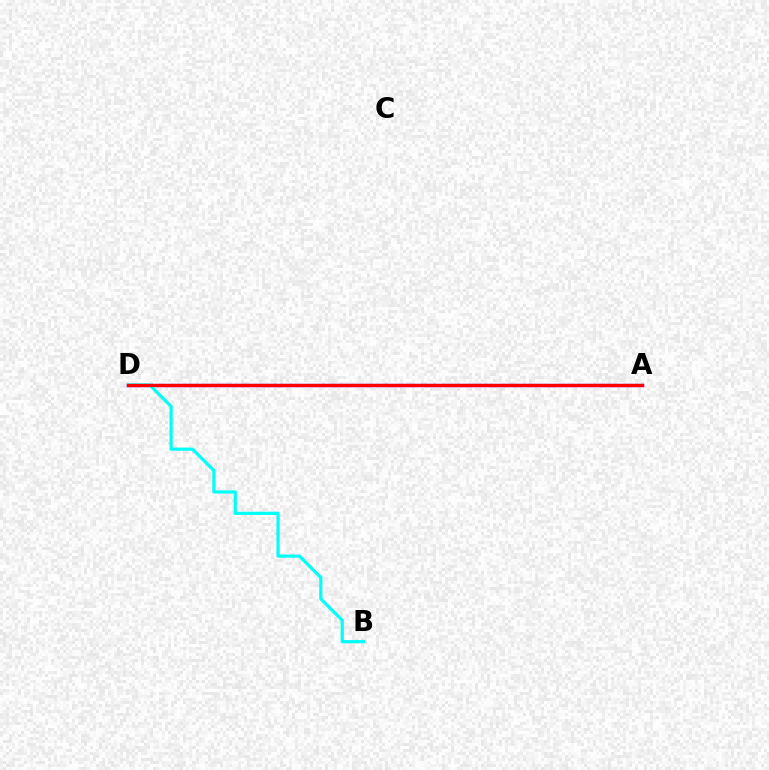{('A', 'D'): [{'color': '#7200ff', 'line_style': 'solid', 'thickness': 2.39}, {'color': '#84ff00', 'line_style': 'dotted', 'thickness': 1.51}, {'color': '#ff0000', 'line_style': 'solid', 'thickness': 2.35}], ('B', 'D'): [{'color': '#00fff6', 'line_style': 'solid', 'thickness': 2.29}]}